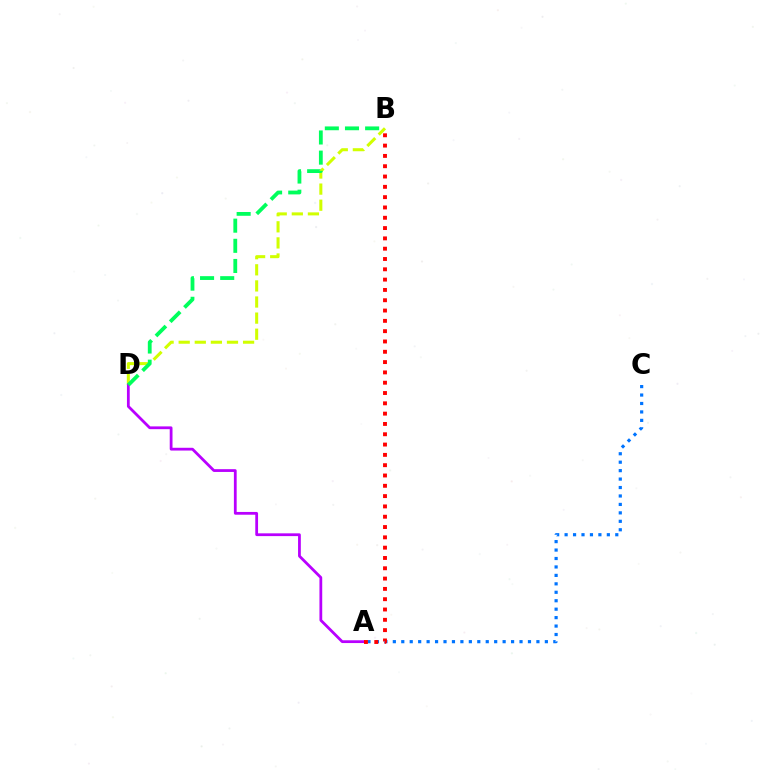{('A', 'C'): [{'color': '#0074ff', 'line_style': 'dotted', 'thickness': 2.29}], ('B', 'D'): [{'color': '#d1ff00', 'line_style': 'dashed', 'thickness': 2.19}, {'color': '#00ff5c', 'line_style': 'dashed', 'thickness': 2.74}], ('A', 'D'): [{'color': '#b900ff', 'line_style': 'solid', 'thickness': 2.0}], ('A', 'B'): [{'color': '#ff0000', 'line_style': 'dotted', 'thickness': 2.8}]}